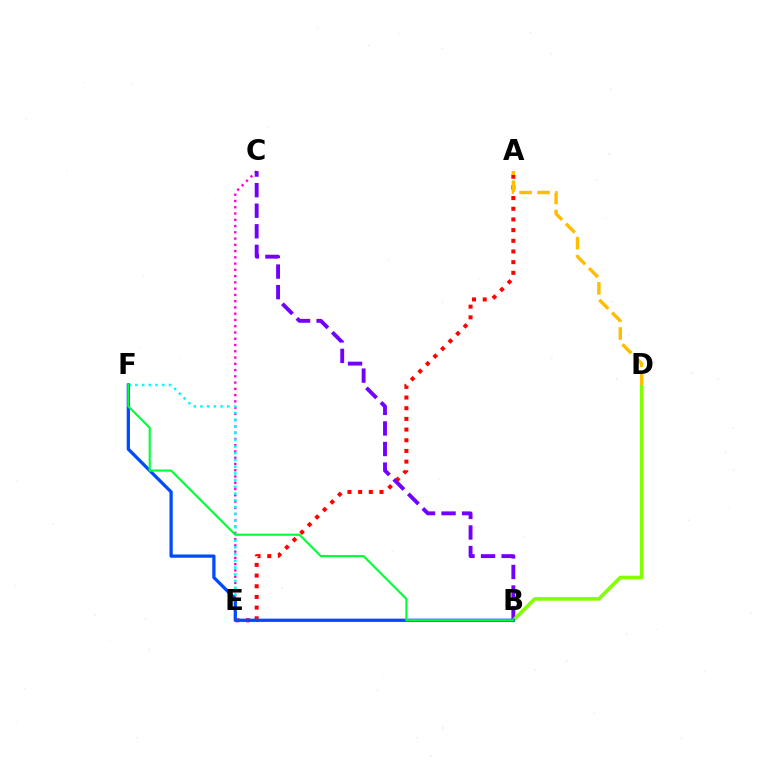{('C', 'E'): [{'color': '#ff00cf', 'line_style': 'dotted', 'thickness': 1.7}], ('A', 'E'): [{'color': '#ff0000', 'line_style': 'dotted', 'thickness': 2.9}], ('B', 'C'): [{'color': '#7200ff', 'line_style': 'dashed', 'thickness': 2.79}], ('B', 'D'): [{'color': '#84ff00', 'line_style': 'solid', 'thickness': 2.61}], ('E', 'F'): [{'color': '#00fff6', 'line_style': 'dotted', 'thickness': 1.83}], ('B', 'F'): [{'color': '#004bff', 'line_style': 'solid', 'thickness': 2.35}, {'color': '#00ff39', 'line_style': 'solid', 'thickness': 1.54}], ('A', 'D'): [{'color': '#ffbd00', 'line_style': 'dashed', 'thickness': 2.45}]}